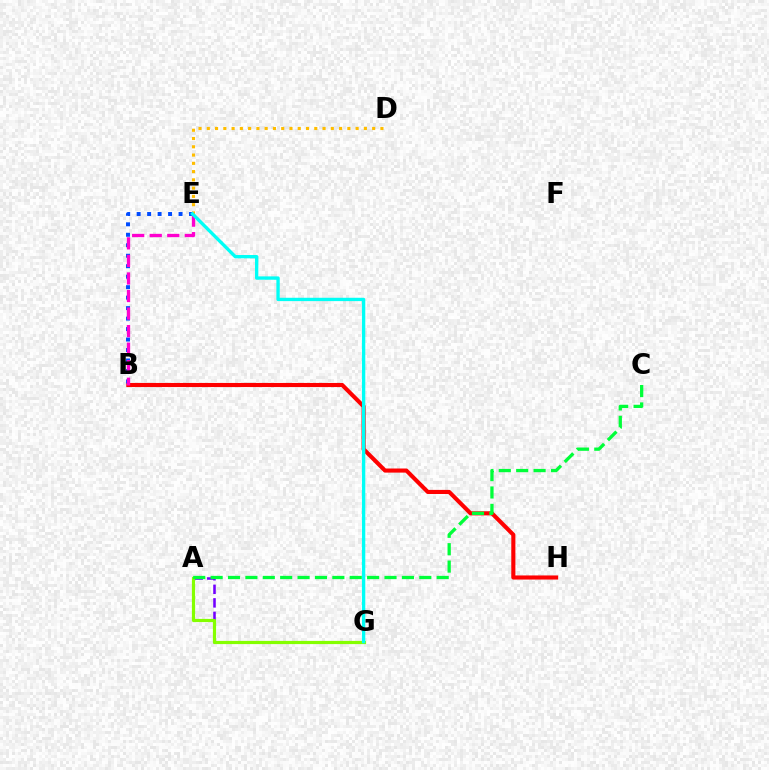{('D', 'E'): [{'color': '#ffbd00', 'line_style': 'dotted', 'thickness': 2.25}], ('B', 'H'): [{'color': '#ff0000', 'line_style': 'solid', 'thickness': 2.95}], ('B', 'E'): [{'color': '#004bff', 'line_style': 'dotted', 'thickness': 2.85}, {'color': '#ff00cf', 'line_style': 'dashed', 'thickness': 2.38}], ('A', 'G'): [{'color': '#7200ff', 'line_style': 'dashed', 'thickness': 1.84}, {'color': '#84ff00', 'line_style': 'solid', 'thickness': 2.3}], ('A', 'C'): [{'color': '#00ff39', 'line_style': 'dashed', 'thickness': 2.36}], ('E', 'G'): [{'color': '#00fff6', 'line_style': 'solid', 'thickness': 2.4}]}